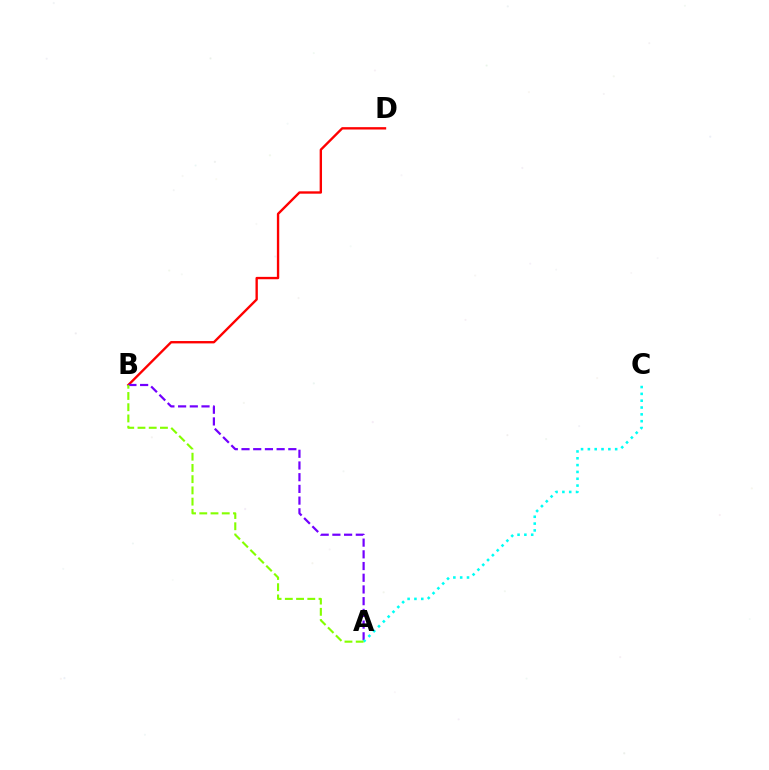{('B', 'D'): [{'color': '#ff0000', 'line_style': 'solid', 'thickness': 1.7}], ('A', 'B'): [{'color': '#7200ff', 'line_style': 'dashed', 'thickness': 1.59}, {'color': '#84ff00', 'line_style': 'dashed', 'thickness': 1.53}], ('A', 'C'): [{'color': '#00fff6', 'line_style': 'dotted', 'thickness': 1.85}]}